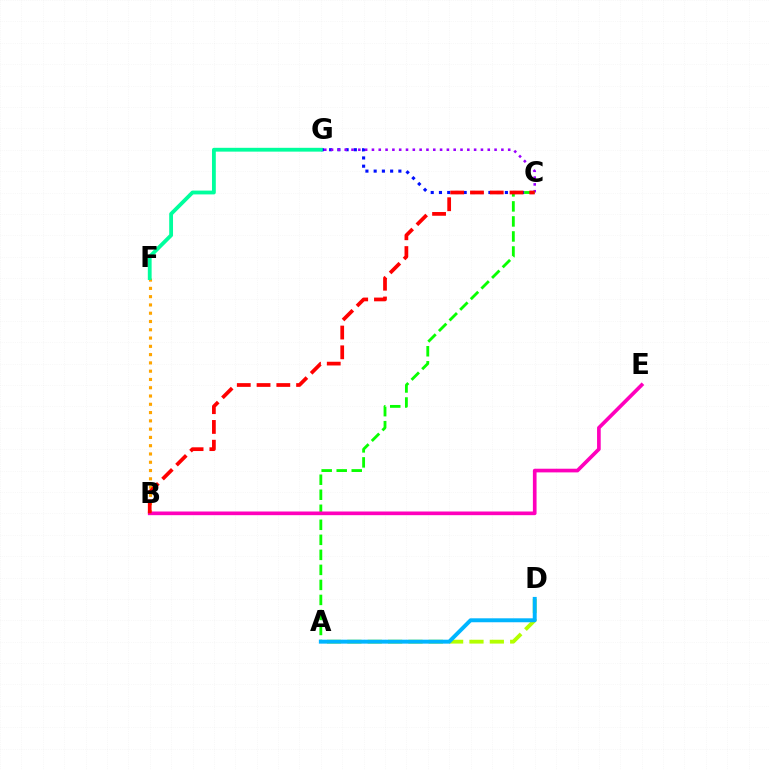{('A', 'D'): [{'color': '#b3ff00', 'line_style': 'dashed', 'thickness': 2.76}, {'color': '#00b5ff', 'line_style': 'solid', 'thickness': 2.84}], ('C', 'G'): [{'color': '#0010ff', 'line_style': 'dotted', 'thickness': 2.24}, {'color': '#9b00ff', 'line_style': 'dotted', 'thickness': 1.85}], ('A', 'C'): [{'color': '#08ff00', 'line_style': 'dashed', 'thickness': 2.04}], ('B', 'F'): [{'color': '#ffa500', 'line_style': 'dotted', 'thickness': 2.25}], ('B', 'E'): [{'color': '#ff00bd', 'line_style': 'solid', 'thickness': 2.64}], ('B', 'C'): [{'color': '#ff0000', 'line_style': 'dashed', 'thickness': 2.69}], ('F', 'G'): [{'color': '#00ff9d', 'line_style': 'solid', 'thickness': 2.75}]}